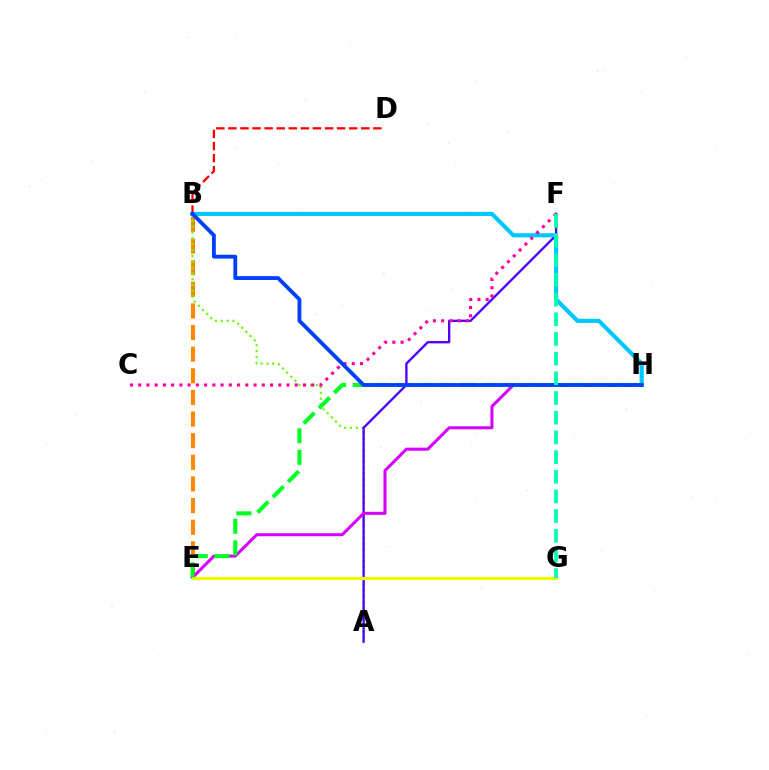{('B', 'E'): [{'color': '#ff8800', 'line_style': 'dashed', 'thickness': 2.94}], ('A', 'B'): [{'color': '#66ff00', 'line_style': 'dotted', 'thickness': 1.59}], ('A', 'F'): [{'color': '#4f00ff', 'line_style': 'solid', 'thickness': 1.69}], ('B', 'H'): [{'color': '#00c7ff', 'line_style': 'solid', 'thickness': 2.98}, {'color': '#003fff', 'line_style': 'solid', 'thickness': 2.75}], ('E', 'H'): [{'color': '#d600ff', 'line_style': 'solid', 'thickness': 2.2}, {'color': '#00ff27', 'line_style': 'dashed', 'thickness': 2.94}], ('B', 'D'): [{'color': '#ff0000', 'line_style': 'dashed', 'thickness': 1.64}], ('E', 'G'): [{'color': '#eeff00', 'line_style': 'solid', 'thickness': 2.26}], ('C', 'F'): [{'color': '#ff00a0', 'line_style': 'dotted', 'thickness': 2.24}], ('F', 'G'): [{'color': '#00ffaf', 'line_style': 'dashed', 'thickness': 2.67}]}